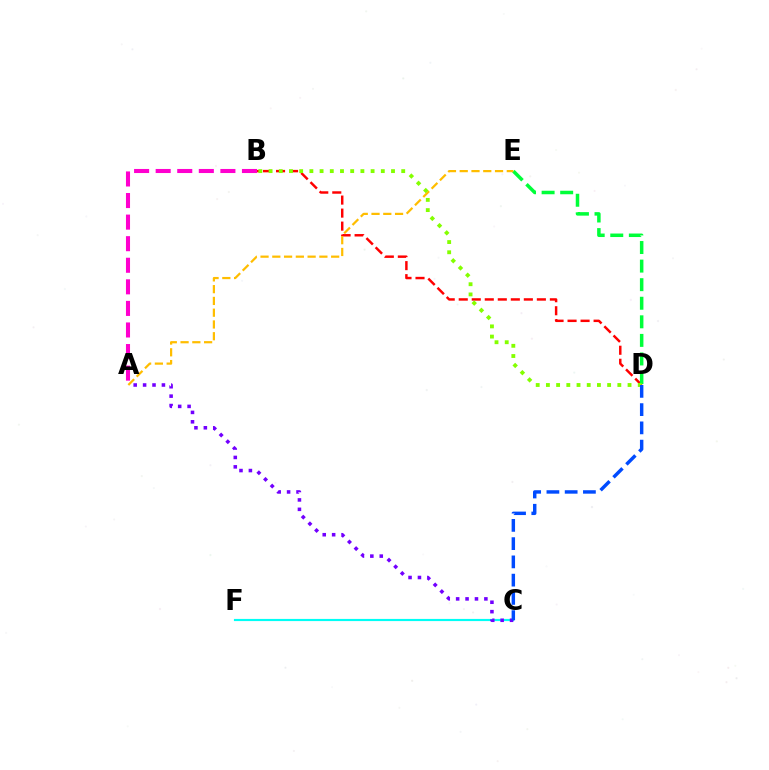{('B', 'D'): [{'color': '#ff0000', 'line_style': 'dashed', 'thickness': 1.77}, {'color': '#84ff00', 'line_style': 'dotted', 'thickness': 2.77}], ('D', 'E'): [{'color': '#00ff39', 'line_style': 'dashed', 'thickness': 2.52}], ('A', 'B'): [{'color': '#ff00cf', 'line_style': 'dashed', 'thickness': 2.93}], ('C', 'F'): [{'color': '#00fff6', 'line_style': 'solid', 'thickness': 1.56}], ('A', 'E'): [{'color': '#ffbd00', 'line_style': 'dashed', 'thickness': 1.6}], ('A', 'C'): [{'color': '#7200ff', 'line_style': 'dotted', 'thickness': 2.56}], ('C', 'D'): [{'color': '#004bff', 'line_style': 'dashed', 'thickness': 2.48}]}